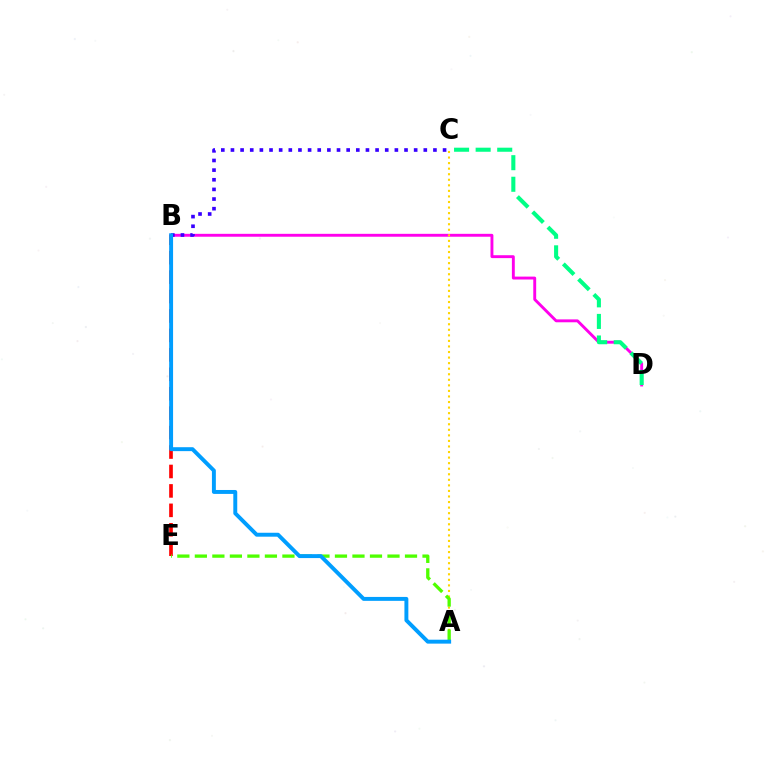{('B', 'E'): [{'color': '#ff0000', 'line_style': 'dashed', 'thickness': 2.64}], ('B', 'D'): [{'color': '#ff00ed', 'line_style': 'solid', 'thickness': 2.09}], ('B', 'C'): [{'color': '#3700ff', 'line_style': 'dotted', 'thickness': 2.62}], ('A', 'C'): [{'color': '#ffd500', 'line_style': 'dotted', 'thickness': 1.51}], ('C', 'D'): [{'color': '#00ff86', 'line_style': 'dashed', 'thickness': 2.93}], ('A', 'E'): [{'color': '#4fff00', 'line_style': 'dashed', 'thickness': 2.38}], ('A', 'B'): [{'color': '#009eff', 'line_style': 'solid', 'thickness': 2.83}]}